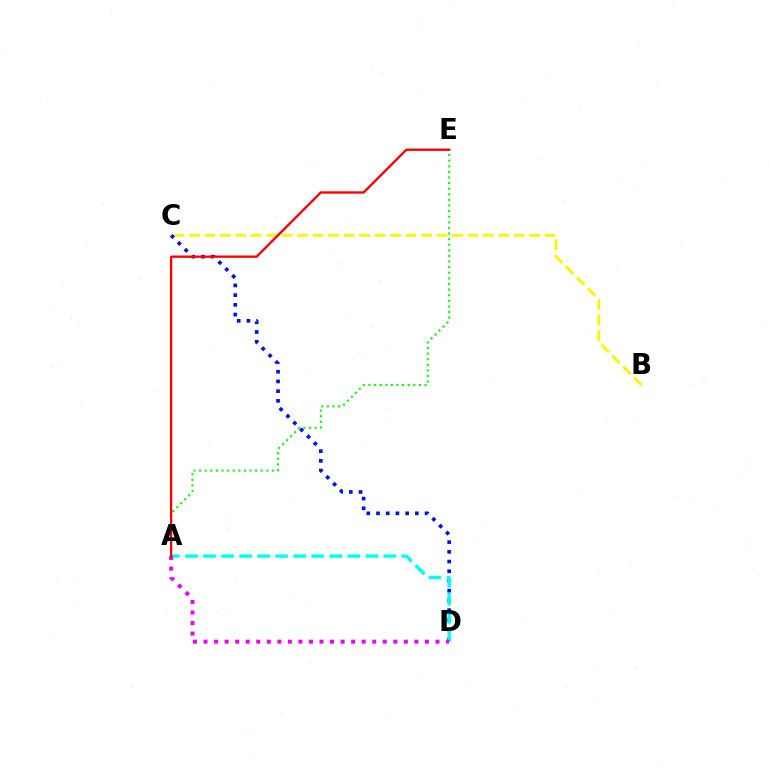{('B', 'C'): [{'color': '#fcf500', 'line_style': 'dashed', 'thickness': 2.1}], ('A', 'E'): [{'color': '#08ff00', 'line_style': 'dotted', 'thickness': 1.52}, {'color': '#ff0000', 'line_style': 'solid', 'thickness': 1.68}], ('C', 'D'): [{'color': '#0010ff', 'line_style': 'dotted', 'thickness': 2.64}], ('A', 'D'): [{'color': '#00fff6', 'line_style': 'dashed', 'thickness': 2.45}, {'color': '#ee00ff', 'line_style': 'dotted', 'thickness': 2.86}]}